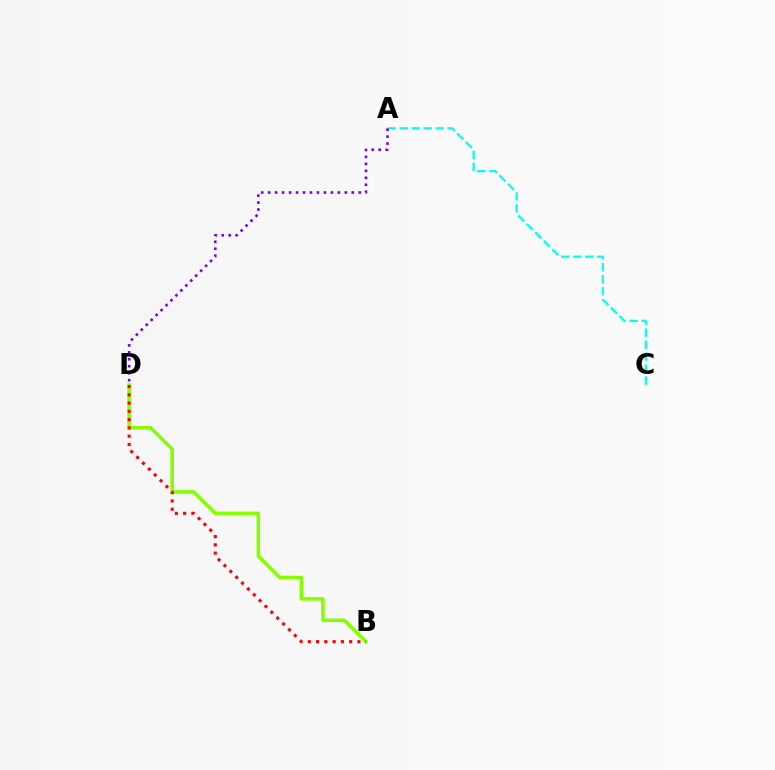{('B', 'D'): [{'color': '#84ff00', 'line_style': 'solid', 'thickness': 2.54}, {'color': '#ff0000', 'line_style': 'dotted', 'thickness': 2.25}], ('A', 'C'): [{'color': '#00fff6', 'line_style': 'dashed', 'thickness': 1.63}], ('A', 'D'): [{'color': '#7200ff', 'line_style': 'dotted', 'thickness': 1.89}]}